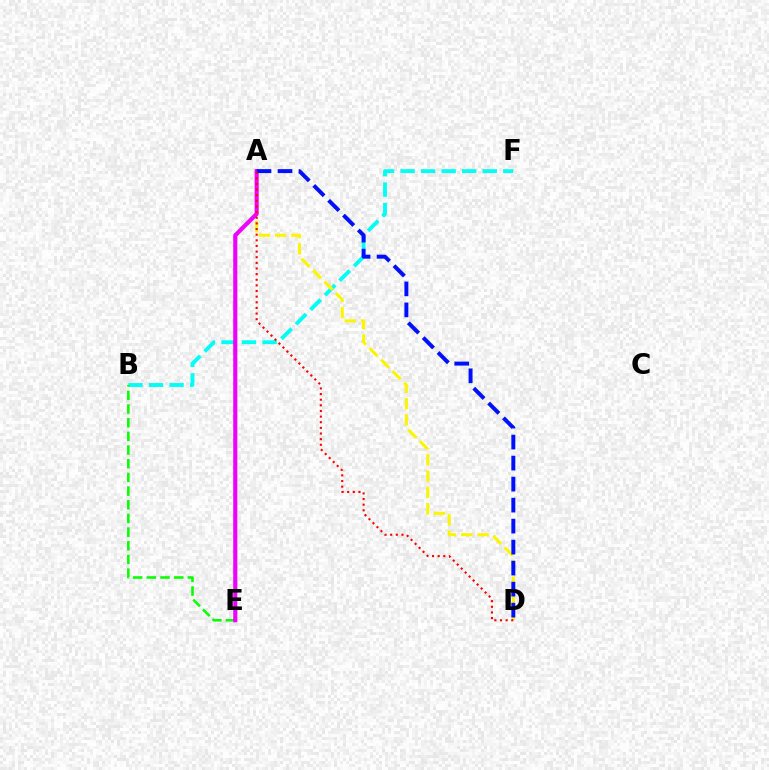{('B', 'F'): [{'color': '#00fff6', 'line_style': 'dashed', 'thickness': 2.79}], ('B', 'E'): [{'color': '#08ff00', 'line_style': 'dashed', 'thickness': 1.86}], ('A', 'D'): [{'color': '#fcf500', 'line_style': 'dashed', 'thickness': 2.21}, {'color': '#0010ff', 'line_style': 'dashed', 'thickness': 2.85}, {'color': '#ff0000', 'line_style': 'dotted', 'thickness': 1.53}], ('A', 'E'): [{'color': '#ee00ff', 'line_style': 'solid', 'thickness': 2.97}]}